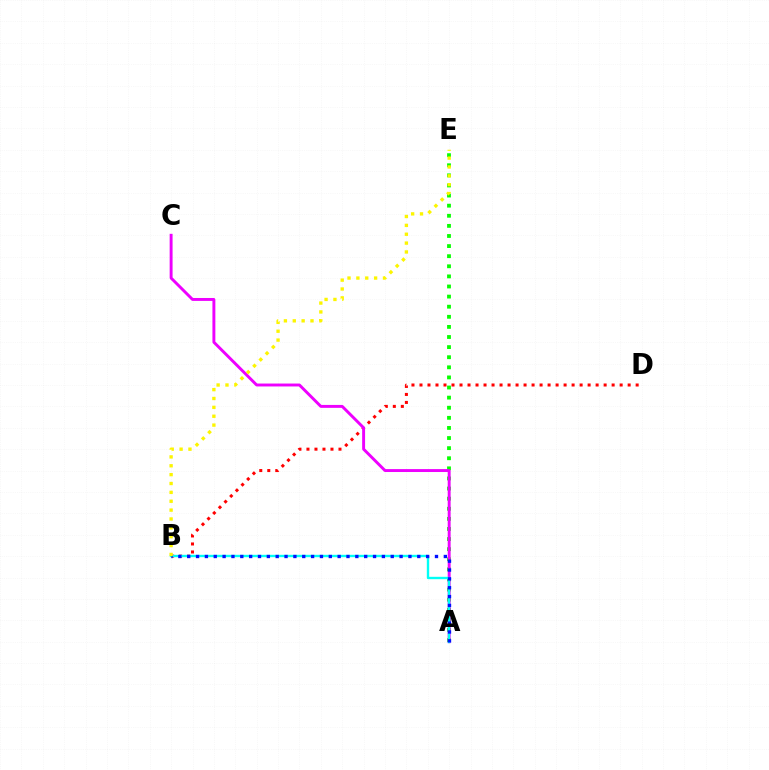{('B', 'D'): [{'color': '#ff0000', 'line_style': 'dotted', 'thickness': 2.18}], ('A', 'E'): [{'color': '#08ff00', 'line_style': 'dotted', 'thickness': 2.74}], ('A', 'C'): [{'color': '#ee00ff', 'line_style': 'solid', 'thickness': 2.1}], ('A', 'B'): [{'color': '#00fff6', 'line_style': 'solid', 'thickness': 1.71}, {'color': '#0010ff', 'line_style': 'dotted', 'thickness': 2.4}], ('B', 'E'): [{'color': '#fcf500', 'line_style': 'dotted', 'thickness': 2.41}]}